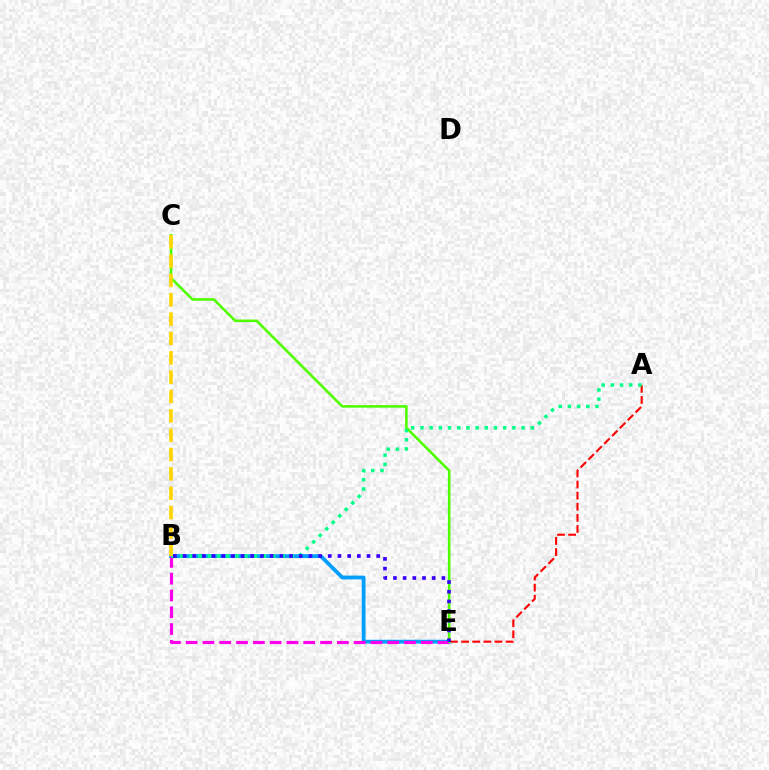{('B', 'E'): [{'color': '#009eff', 'line_style': 'solid', 'thickness': 2.74}, {'color': '#ff00ed', 'line_style': 'dashed', 'thickness': 2.28}, {'color': '#3700ff', 'line_style': 'dotted', 'thickness': 2.63}], ('A', 'E'): [{'color': '#ff0000', 'line_style': 'dashed', 'thickness': 1.51}], ('C', 'E'): [{'color': '#4fff00', 'line_style': 'solid', 'thickness': 1.86}], ('A', 'B'): [{'color': '#00ff86', 'line_style': 'dotted', 'thickness': 2.5}], ('B', 'C'): [{'color': '#ffd500', 'line_style': 'dashed', 'thickness': 2.63}]}